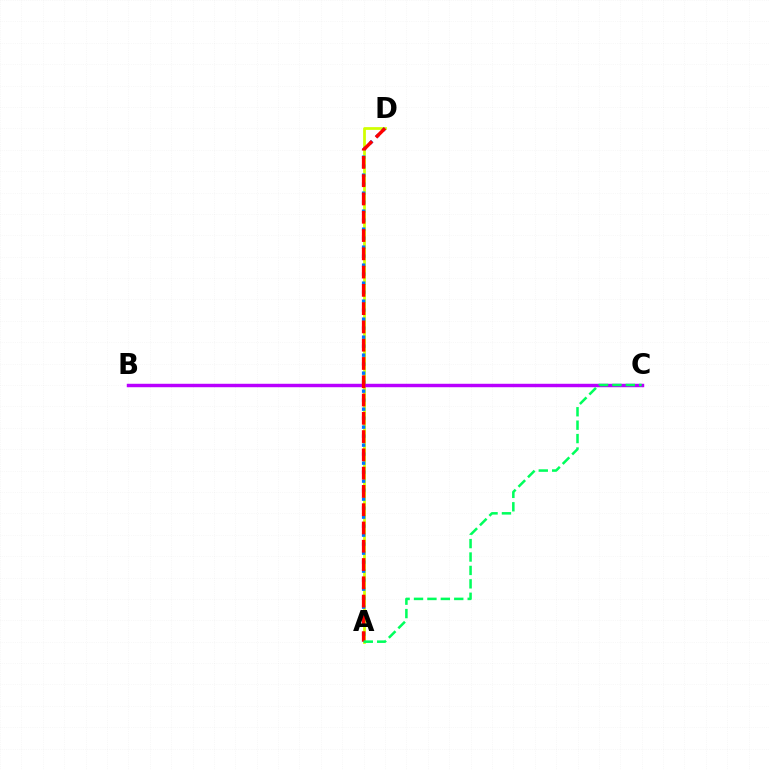{('A', 'D'): [{'color': '#d1ff00', 'line_style': 'solid', 'thickness': 1.98}, {'color': '#0074ff', 'line_style': 'dotted', 'thickness': 2.45}, {'color': '#ff0000', 'line_style': 'dashed', 'thickness': 2.48}], ('B', 'C'): [{'color': '#b900ff', 'line_style': 'solid', 'thickness': 2.48}], ('A', 'C'): [{'color': '#00ff5c', 'line_style': 'dashed', 'thickness': 1.82}]}